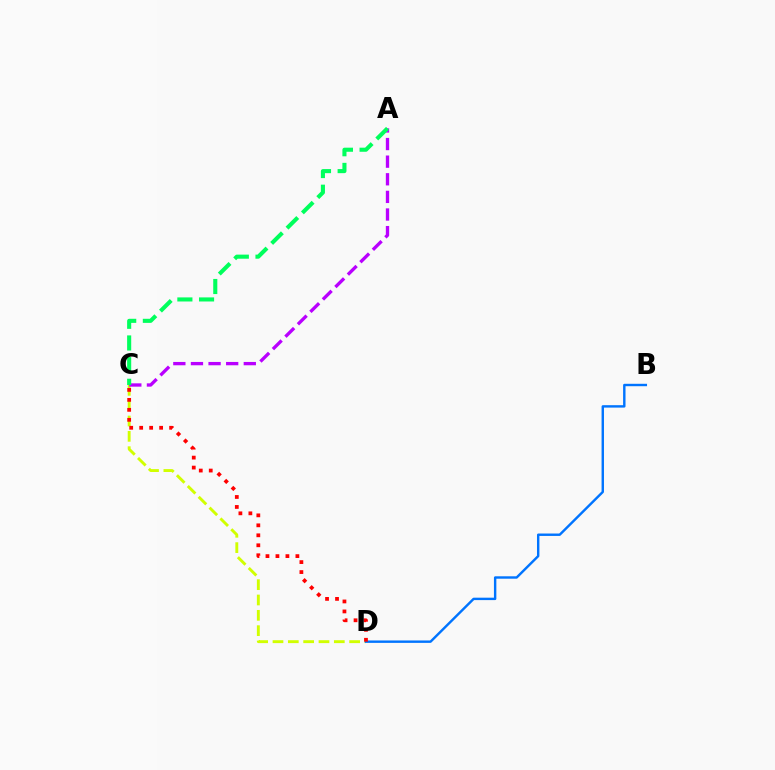{('C', 'D'): [{'color': '#d1ff00', 'line_style': 'dashed', 'thickness': 2.08}, {'color': '#ff0000', 'line_style': 'dotted', 'thickness': 2.71}], ('B', 'D'): [{'color': '#0074ff', 'line_style': 'solid', 'thickness': 1.74}], ('A', 'C'): [{'color': '#b900ff', 'line_style': 'dashed', 'thickness': 2.39}, {'color': '#00ff5c', 'line_style': 'dashed', 'thickness': 2.94}]}